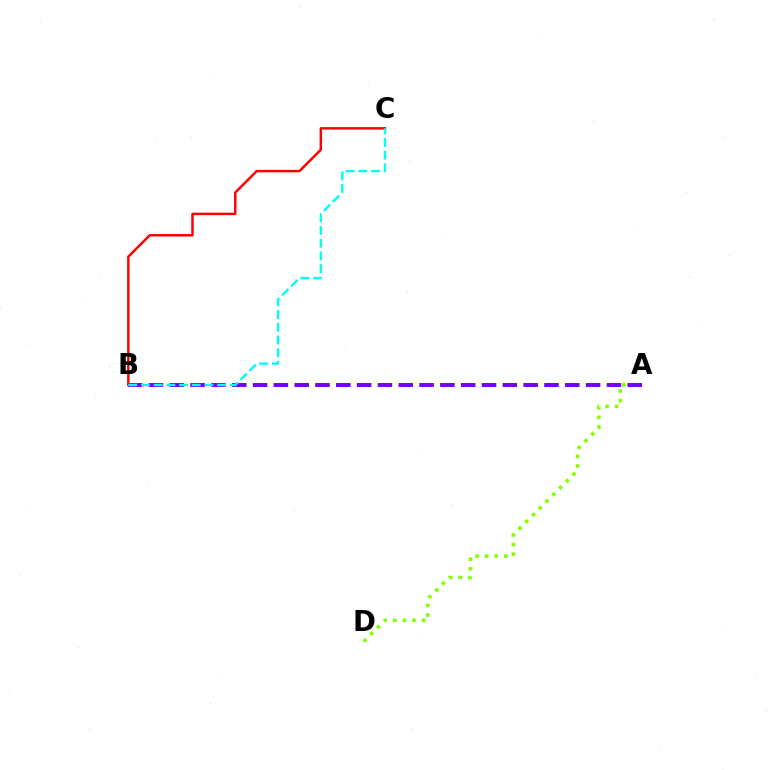{('A', 'D'): [{'color': '#84ff00', 'line_style': 'dotted', 'thickness': 2.6}], ('A', 'B'): [{'color': '#7200ff', 'line_style': 'dashed', 'thickness': 2.83}], ('B', 'C'): [{'color': '#ff0000', 'line_style': 'solid', 'thickness': 1.77}, {'color': '#00fff6', 'line_style': 'dashed', 'thickness': 1.73}]}